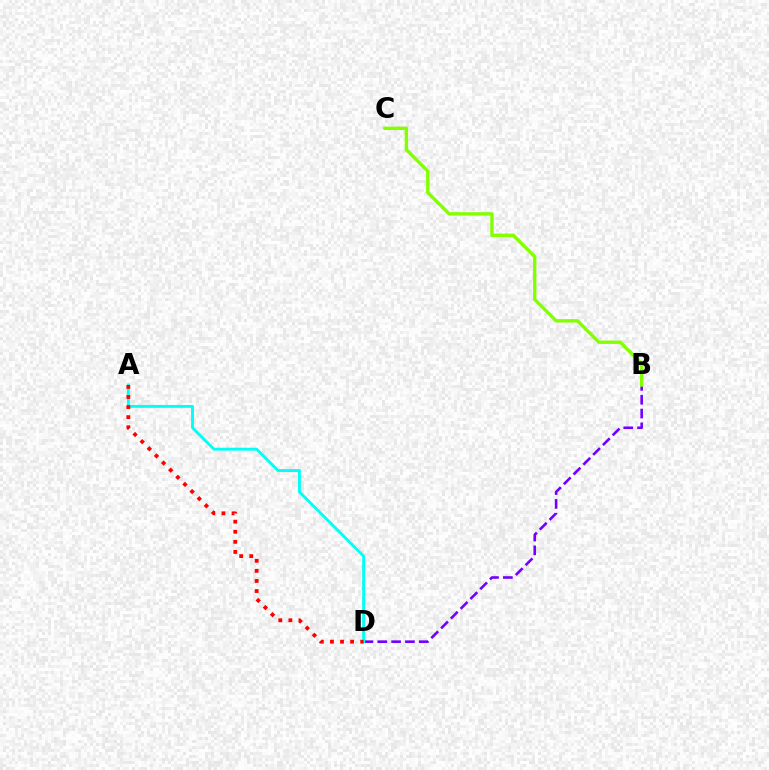{('B', 'D'): [{'color': '#7200ff', 'line_style': 'dashed', 'thickness': 1.88}], ('B', 'C'): [{'color': '#84ff00', 'line_style': 'solid', 'thickness': 2.44}], ('A', 'D'): [{'color': '#00fff6', 'line_style': 'solid', 'thickness': 2.09}, {'color': '#ff0000', 'line_style': 'dotted', 'thickness': 2.74}]}